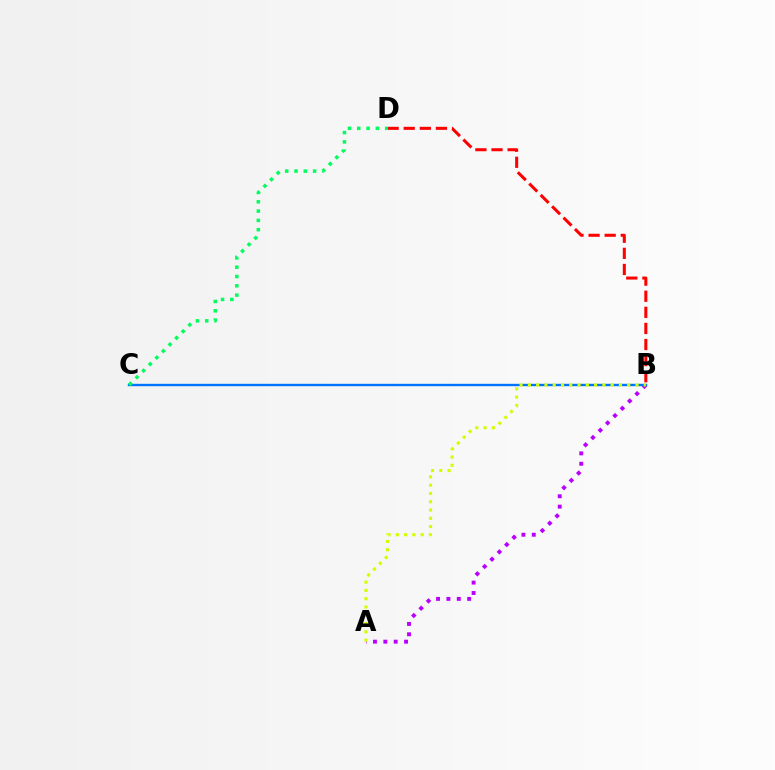{('A', 'B'): [{'color': '#b900ff', 'line_style': 'dotted', 'thickness': 2.82}, {'color': '#d1ff00', 'line_style': 'dotted', 'thickness': 2.25}], ('B', 'C'): [{'color': '#0074ff', 'line_style': 'solid', 'thickness': 1.71}], ('B', 'D'): [{'color': '#ff0000', 'line_style': 'dashed', 'thickness': 2.19}], ('C', 'D'): [{'color': '#00ff5c', 'line_style': 'dotted', 'thickness': 2.53}]}